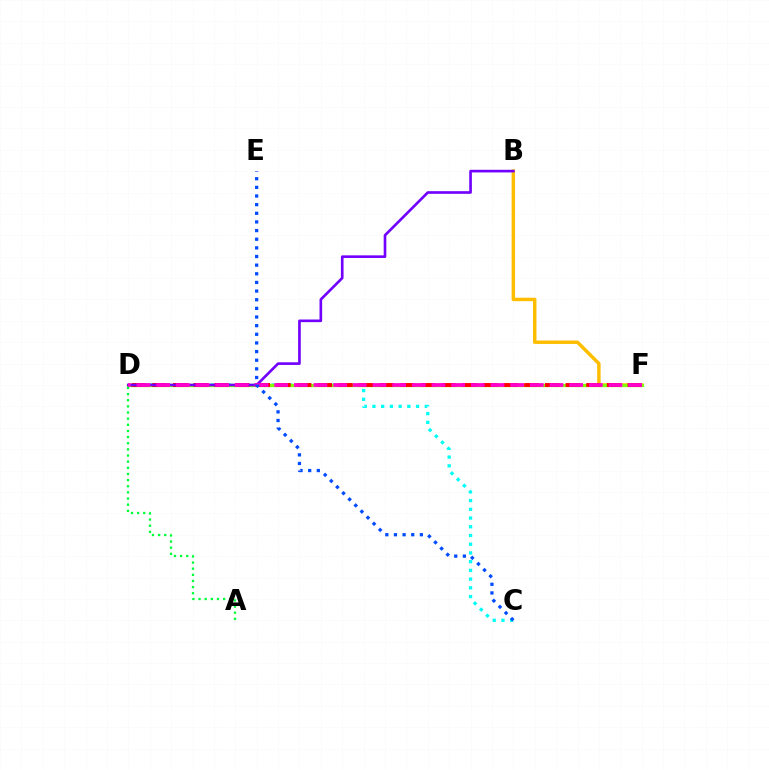{('B', 'F'): [{'color': '#ffbd00', 'line_style': 'solid', 'thickness': 2.49}], ('C', 'D'): [{'color': '#00fff6', 'line_style': 'dotted', 'thickness': 2.37}], ('D', 'F'): [{'color': '#84ff00', 'line_style': 'solid', 'thickness': 2.37}, {'color': '#ff0000', 'line_style': 'dashed', 'thickness': 2.81}, {'color': '#ff00cf', 'line_style': 'dashed', 'thickness': 2.67}], ('B', 'D'): [{'color': '#7200ff', 'line_style': 'solid', 'thickness': 1.91}], ('A', 'D'): [{'color': '#00ff39', 'line_style': 'dotted', 'thickness': 1.67}], ('C', 'E'): [{'color': '#004bff', 'line_style': 'dotted', 'thickness': 2.35}]}